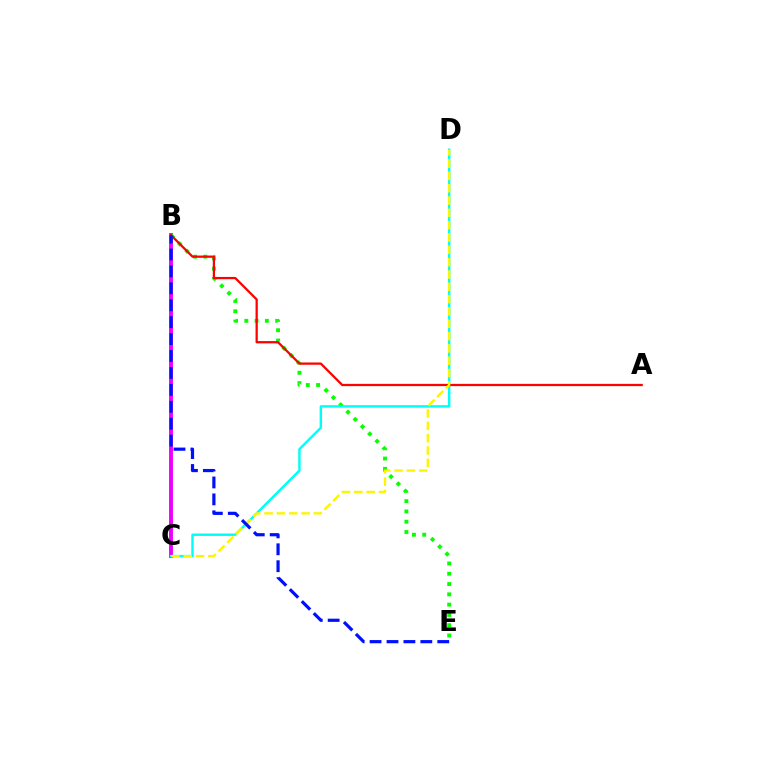{('B', 'C'): [{'color': '#ee00ff', 'line_style': 'solid', 'thickness': 2.8}], ('B', 'E'): [{'color': '#08ff00', 'line_style': 'dotted', 'thickness': 2.79}, {'color': '#0010ff', 'line_style': 'dashed', 'thickness': 2.3}], ('C', 'D'): [{'color': '#00fff6', 'line_style': 'solid', 'thickness': 1.76}, {'color': '#fcf500', 'line_style': 'dashed', 'thickness': 1.67}], ('A', 'B'): [{'color': '#ff0000', 'line_style': 'solid', 'thickness': 1.63}]}